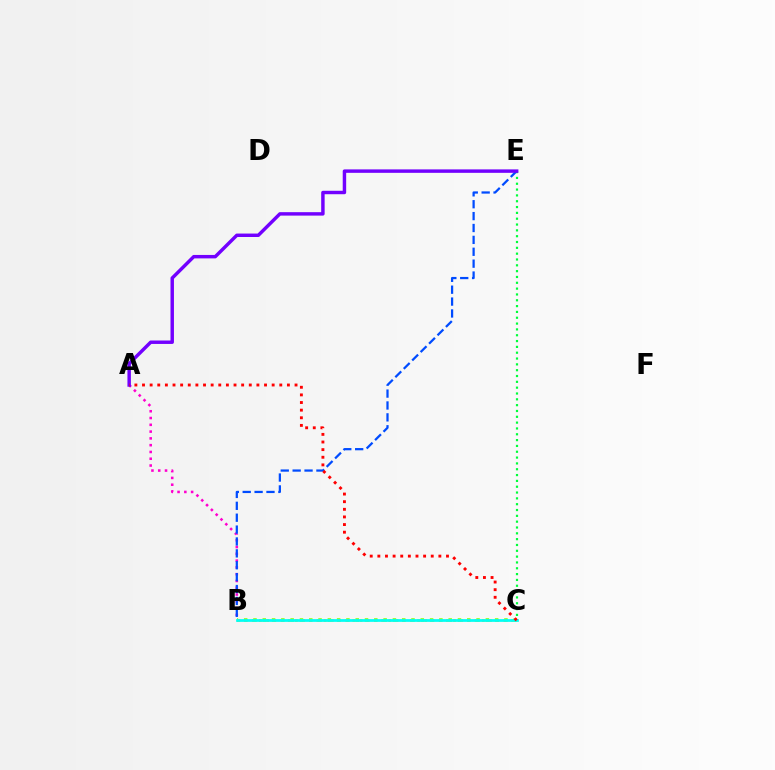{('B', 'C'): [{'color': '#84ff00', 'line_style': 'dotted', 'thickness': 2.53}, {'color': '#ffbd00', 'line_style': 'dotted', 'thickness': 1.95}, {'color': '#00fff6', 'line_style': 'solid', 'thickness': 1.97}], ('C', 'E'): [{'color': '#00ff39', 'line_style': 'dotted', 'thickness': 1.58}], ('A', 'B'): [{'color': '#ff00cf', 'line_style': 'dotted', 'thickness': 1.84}], ('B', 'E'): [{'color': '#004bff', 'line_style': 'dashed', 'thickness': 1.62}], ('A', 'E'): [{'color': '#7200ff', 'line_style': 'solid', 'thickness': 2.48}], ('A', 'C'): [{'color': '#ff0000', 'line_style': 'dotted', 'thickness': 2.07}]}